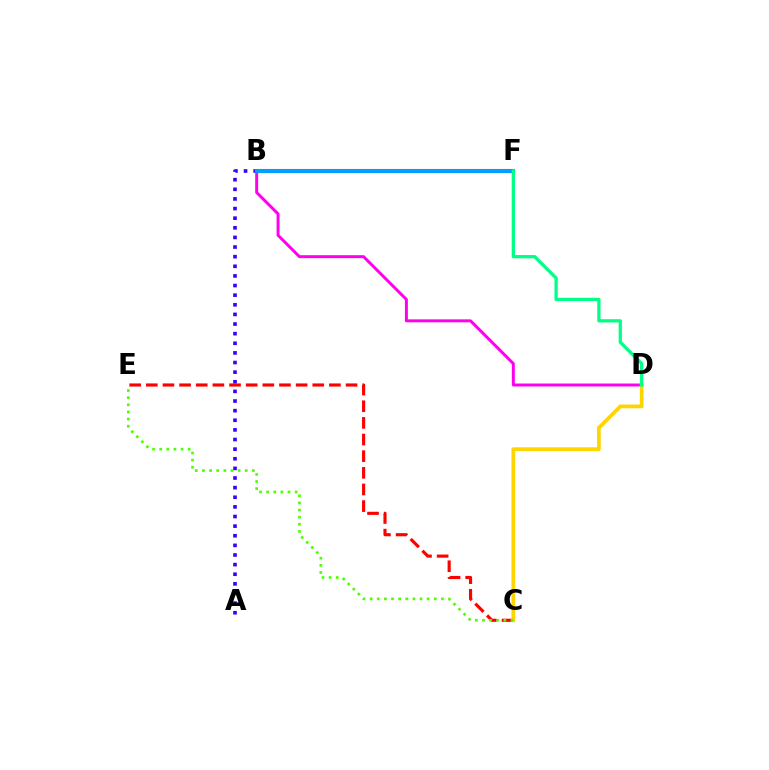{('A', 'B'): [{'color': '#3700ff', 'line_style': 'dotted', 'thickness': 2.61}], ('C', 'E'): [{'color': '#ff0000', 'line_style': 'dashed', 'thickness': 2.26}, {'color': '#4fff00', 'line_style': 'dotted', 'thickness': 1.94}], ('B', 'D'): [{'color': '#ff00ed', 'line_style': 'solid', 'thickness': 2.14}], ('C', 'D'): [{'color': '#ffd500', 'line_style': 'solid', 'thickness': 2.68}], ('B', 'F'): [{'color': '#009eff', 'line_style': 'solid', 'thickness': 2.96}], ('D', 'F'): [{'color': '#00ff86', 'line_style': 'solid', 'thickness': 2.34}]}